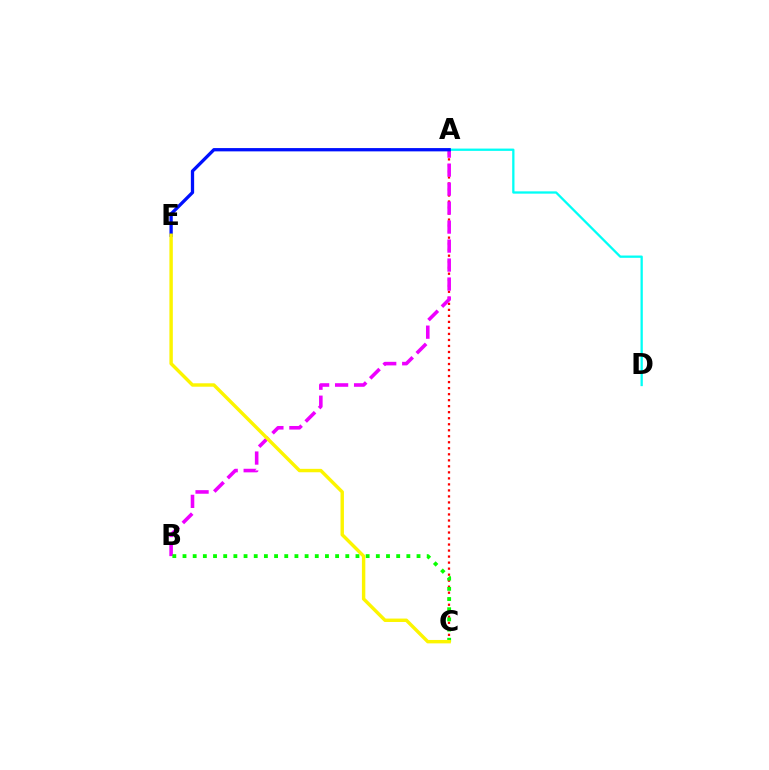{('A', 'C'): [{'color': '#ff0000', 'line_style': 'dotted', 'thickness': 1.64}], ('A', 'B'): [{'color': '#ee00ff', 'line_style': 'dashed', 'thickness': 2.58}], ('B', 'C'): [{'color': '#08ff00', 'line_style': 'dotted', 'thickness': 2.76}], ('A', 'D'): [{'color': '#00fff6', 'line_style': 'solid', 'thickness': 1.65}], ('A', 'E'): [{'color': '#0010ff', 'line_style': 'solid', 'thickness': 2.37}], ('C', 'E'): [{'color': '#fcf500', 'line_style': 'solid', 'thickness': 2.46}]}